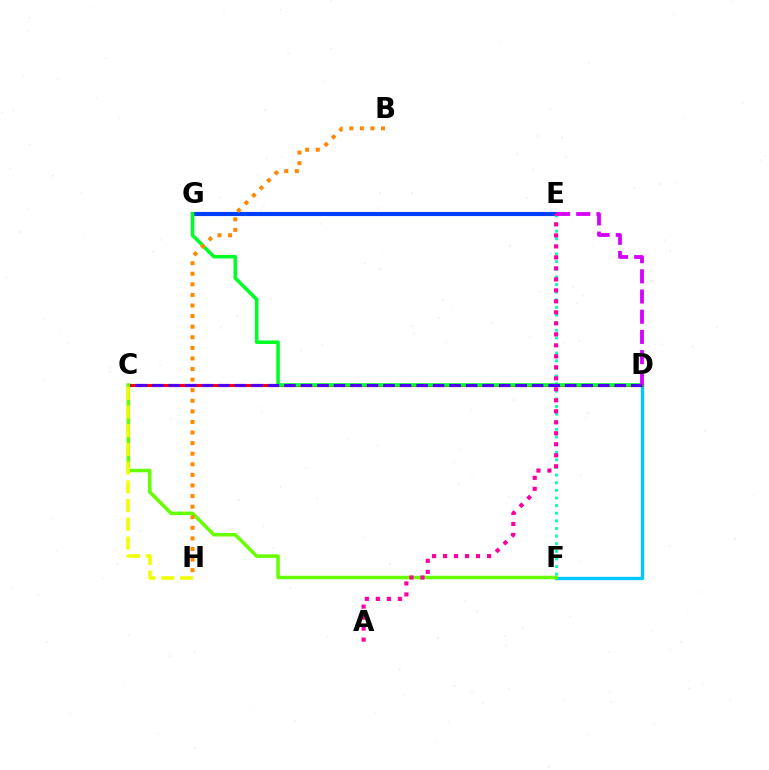{('D', 'F'): [{'color': '#00c7ff', 'line_style': 'solid', 'thickness': 2.41}], ('E', 'G'): [{'color': '#003fff', 'line_style': 'solid', 'thickness': 2.97}], ('C', 'D'): [{'color': '#ff0000', 'line_style': 'solid', 'thickness': 2.24}, {'color': '#4f00ff', 'line_style': 'dashed', 'thickness': 2.24}], ('E', 'F'): [{'color': '#00ffaf', 'line_style': 'dotted', 'thickness': 2.07}], ('D', 'G'): [{'color': '#00ff27', 'line_style': 'solid', 'thickness': 2.57}], ('C', 'F'): [{'color': '#66ff00', 'line_style': 'solid', 'thickness': 2.53}], ('D', 'E'): [{'color': '#d600ff', 'line_style': 'dashed', 'thickness': 2.74}], ('B', 'H'): [{'color': '#ff8800', 'line_style': 'dotted', 'thickness': 2.88}], ('C', 'H'): [{'color': '#eeff00', 'line_style': 'dashed', 'thickness': 2.54}], ('A', 'E'): [{'color': '#ff00a0', 'line_style': 'dotted', 'thickness': 2.99}]}